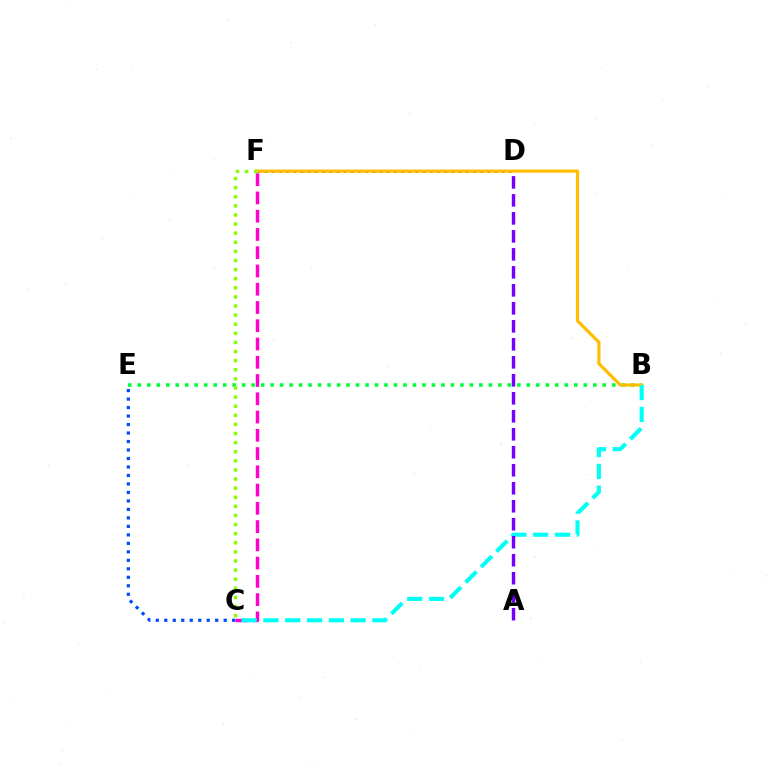{('B', 'E'): [{'color': '#00ff39', 'line_style': 'dotted', 'thickness': 2.58}], ('C', 'F'): [{'color': '#ff00cf', 'line_style': 'dashed', 'thickness': 2.48}, {'color': '#84ff00', 'line_style': 'dotted', 'thickness': 2.47}], ('D', 'F'): [{'color': '#ff0000', 'line_style': 'dotted', 'thickness': 1.95}], ('B', 'F'): [{'color': '#ffbd00', 'line_style': 'solid', 'thickness': 2.29}], ('B', 'C'): [{'color': '#00fff6', 'line_style': 'dashed', 'thickness': 2.96}], ('C', 'E'): [{'color': '#004bff', 'line_style': 'dotted', 'thickness': 2.31}], ('A', 'D'): [{'color': '#7200ff', 'line_style': 'dashed', 'thickness': 2.44}]}